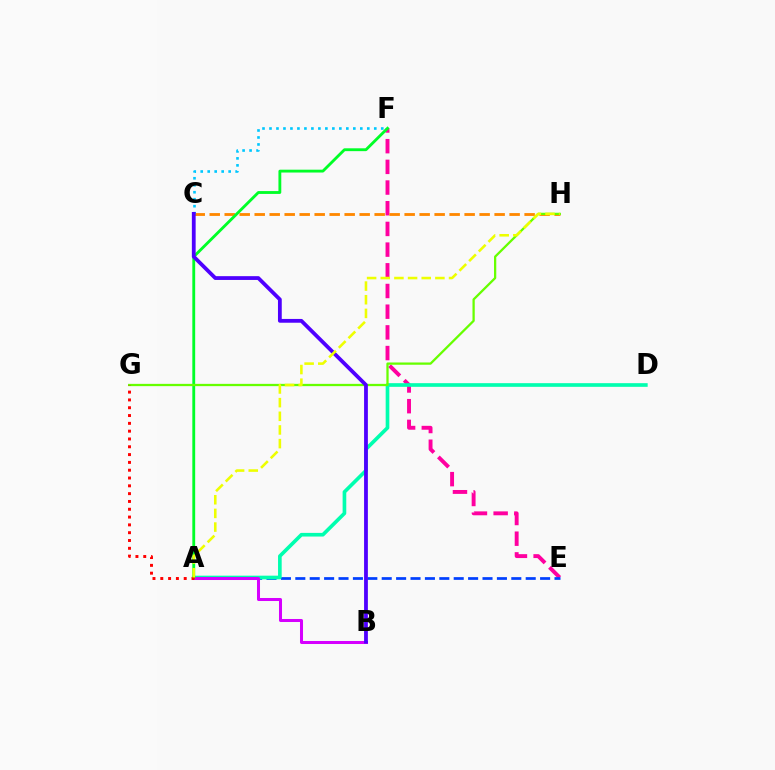{('E', 'F'): [{'color': '#ff00a0', 'line_style': 'dashed', 'thickness': 2.81}], ('A', 'E'): [{'color': '#003fff', 'line_style': 'dashed', 'thickness': 1.96}], ('C', 'H'): [{'color': '#ff8800', 'line_style': 'dashed', 'thickness': 2.04}], ('A', 'D'): [{'color': '#00ffaf', 'line_style': 'solid', 'thickness': 2.63}], ('A', 'B'): [{'color': '#d600ff', 'line_style': 'solid', 'thickness': 2.18}], ('A', 'F'): [{'color': '#00ff27', 'line_style': 'solid', 'thickness': 2.05}], ('G', 'H'): [{'color': '#66ff00', 'line_style': 'solid', 'thickness': 1.64}], ('C', 'F'): [{'color': '#00c7ff', 'line_style': 'dotted', 'thickness': 1.9}], ('B', 'C'): [{'color': '#4f00ff', 'line_style': 'solid', 'thickness': 2.73}], ('A', 'G'): [{'color': '#ff0000', 'line_style': 'dotted', 'thickness': 2.12}], ('A', 'H'): [{'color': '#eeff00', 'line_style': 'dashed', 'thickness': 1.86}]}